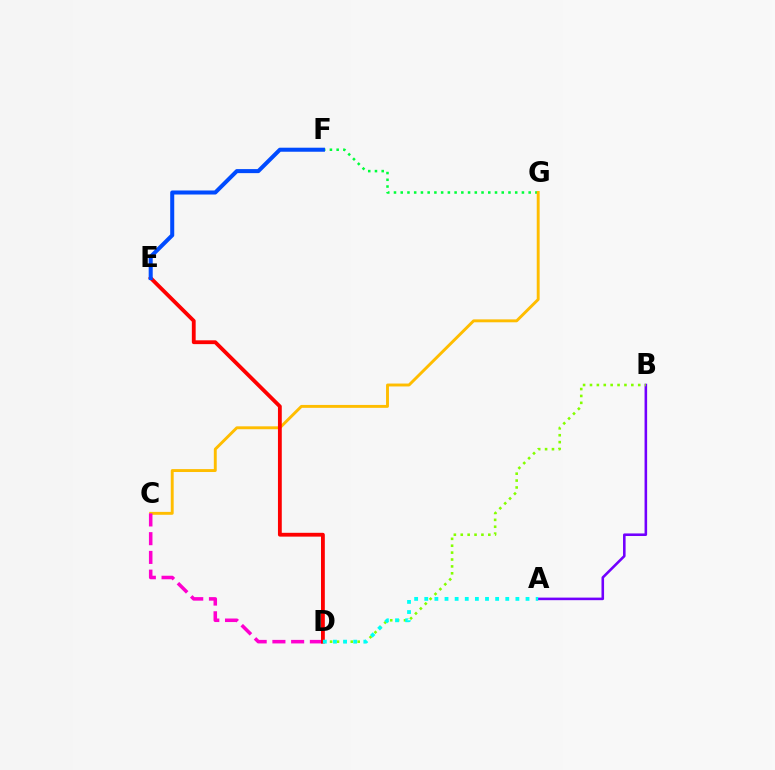{('A', 'B'): [{'color': '#7200ff', 'line_style': 'solid', 'thickness': 1.85}], ('B', 'D'): [{'color': '#84ff00', 'line_style': 'dotted', 'thickness': 1.87}], ('F', 'G'): [{'color': '#00ff39', 'line_style': 'dotted', 'thickness': 1.83}], ('C', 'G'): [{'color': '#ffbd00', 'line_style': 'solid', 'thickness': 2.09}], ('C', 'D'): [{'color': '#ff00cf', 'line_style': 'dashed', 'thickness': 2.54}], ('D', 'E'): [{'color': '#ff0000', 'line_style': 'solid', 'thickness': 2.75}], ('E', 'F'): [{'color': '#004bff', 'line_style': 'solid', 'thickness': 2.9}], ('A', 'D'): [{'color': '#00fff6', 'line_style': 'dotted', 'thickness': 2.75}]}